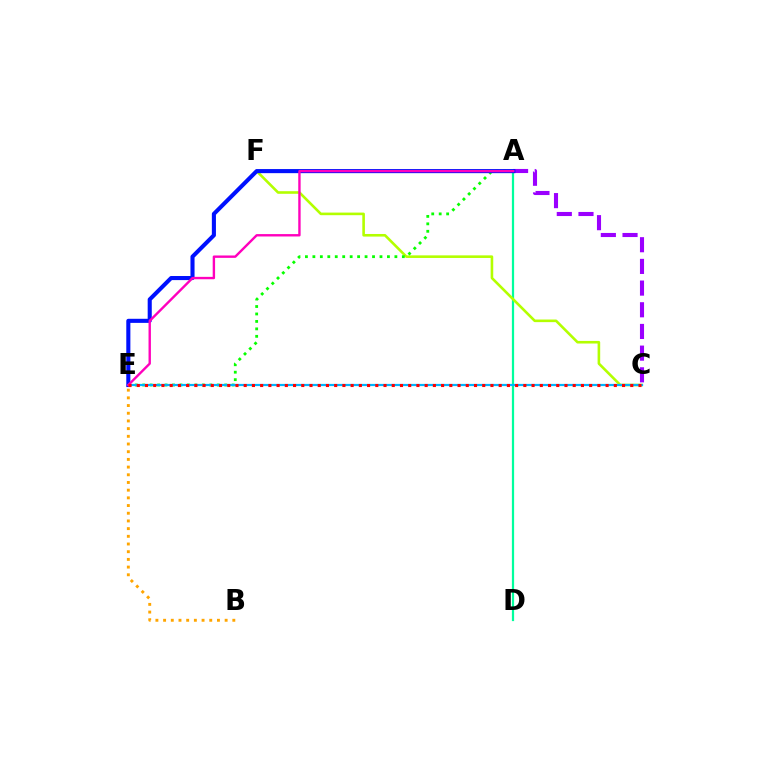{('A', 'D'): [{'color': '#00ff9d', 'line_style': 'solid', 'thickness': 1.6}], ('C', 'F'): [{'color': '#b3ff00', 'line_style': 'solid', 'thickness': 1.87}], ('A', 'E'): [{'color': '#08ff00', 'line_style': 'dotted', 'thickness': 2.03}, {'color': '#0010ff', 'line_style': 'solid', 'thickness': 2.94}, {'color': '#ff00bd', 'line_style': 'solid', 'thickness': 1.72}], ('C', 'E'): [{'color': '#00b5ff', 'line_style': 'solid', 'thickness': 1.59}, {'color': '#ff0000', 'line_style': 'dotted', 'thickness': 2.23}], ('A', 'C'): [{'color': '#9b00ff', 'line_style': 'dashed', 'thickness': 2.95}], ('B', 'E'): [{'color': '#ffa500', 'line_style': 'dotted', 'thickness': 2.09}]}